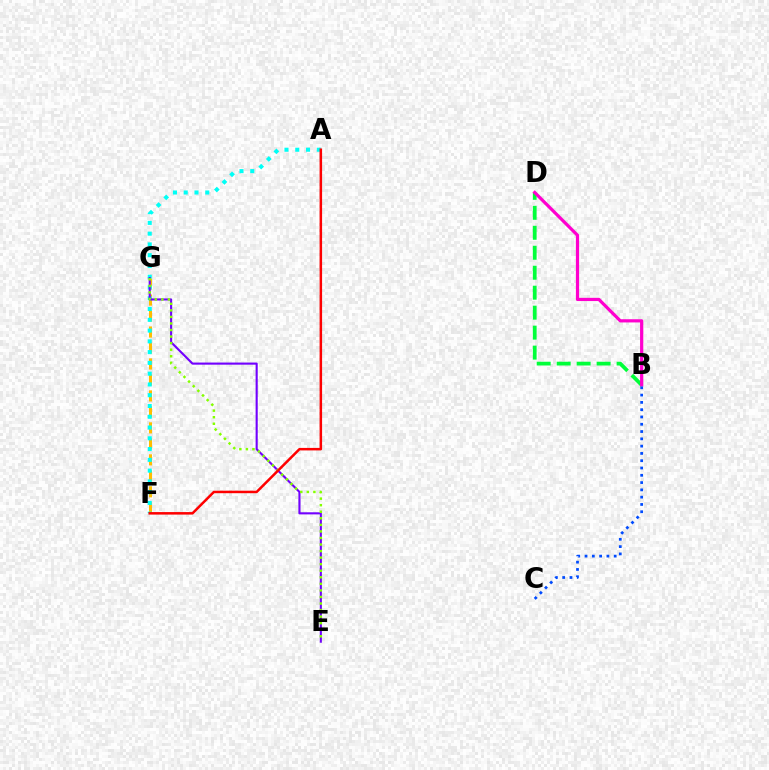{('F', 'G'): [{'color': '#ffbd00', 'line_style': 'dashed', 'thickness': 2.17}], ('A', 'F'): [{'color': '#00fff6', 'line_style': 'dotted', 'thickness': 2.93}, {'color': '#ff0000', 'line_style': 'solid', 'thickness': 1.81}], ('E', 'G'): [{'color': '#7200ff', 'line_style': 'solid', 'thickness': 1.52}, {'color': '#84ff00', 'line_style': 'dotted', 'thickness': 1.78}], ('B', 'D'): [{'color': '#00ff39', 'line_style': 'dashed', 'thickness': 2.71}, {'color': '#ff00cf', 'line_style': 'solid', 'thickness': 2.31}], ('B', 'C'): [{'color': '#004bff', 'line_style': 'dotted', 'thickness': 1.98}]}